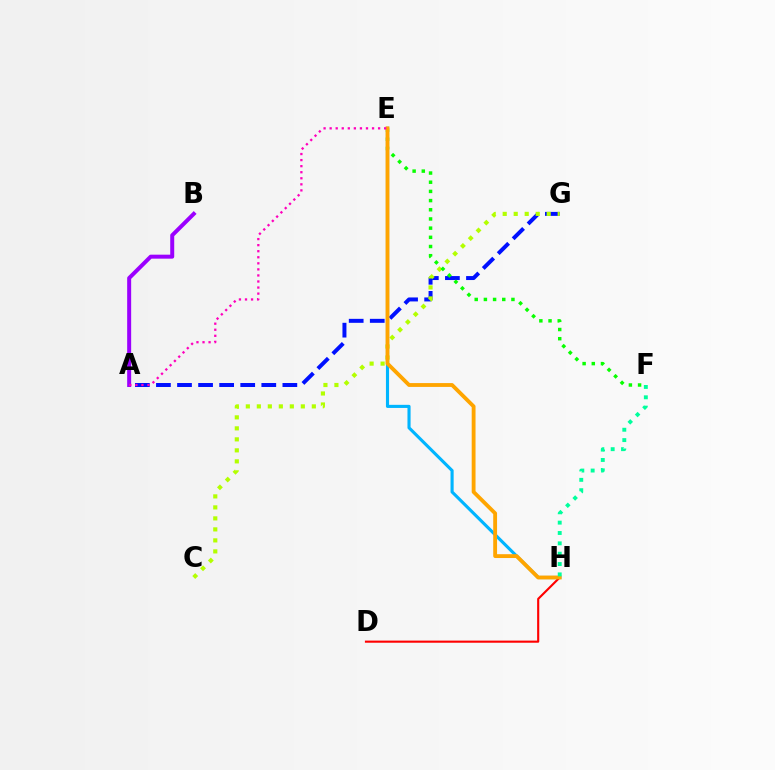{('A', 'G'): [{'color': '#0010ff', 'line_style': 'dashed', 'thickness': 2.86}], ('C', 'G'): [{'color': '#b3ff00', 'line_style': 'dotted', 'thickness': 2.99}], ('E', 'H'): [{'color': '#00b5ff', 'line_style': 'solid', 'thickness': 2.24}, {'color': '#ffa500', 'line_style': 'solid', 'thickness': 2.76}], ('A', 'B'): [{'color': '#9b00ff', 'line_style': 'solid', 'thickness': 2.87}], ('E', 'F'): [{'color': '#08ff00', 'line_style': 'dotted', 'thickness': 2.49}], ('D', 'H'): [{'color': '#ff0000', 'line_style': 'solid', 'thickness': 1.53}], ('A', 'E'): [{'color': '#ff00bd', 'line_style': 'dotted', 'thickness': 1.65}], ('F', 'H'): [{'color': '#00ff9d', 'line_style': 'dotted', 'thickness': 2.81}]}